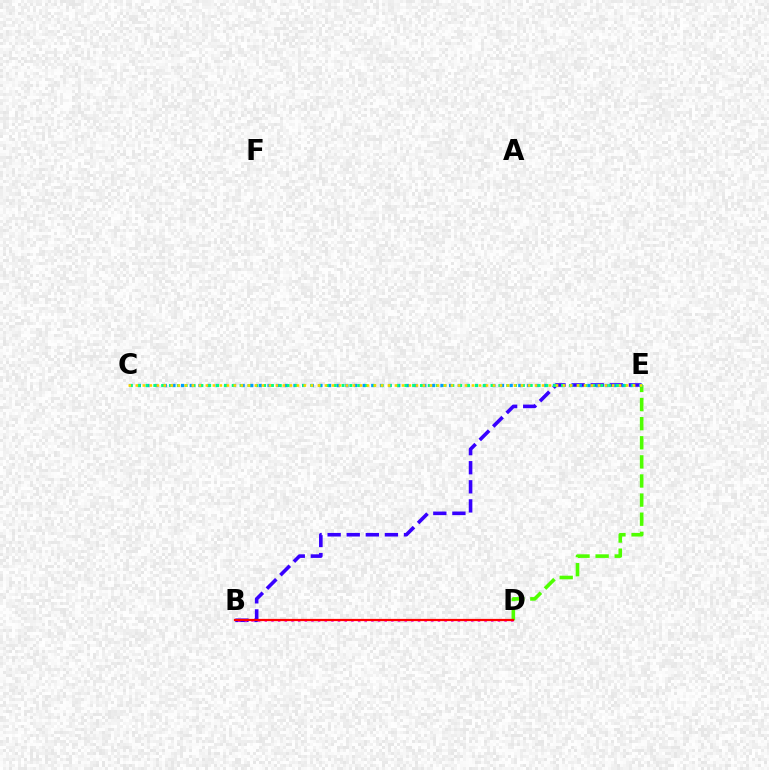{('D', 'E'): [{'color': '#4fff00', 'line_style': 'dashed', 'thickness': 2.6}], ('B', 'E'): [{'color': '#3700ff', 'line_style': 'dashed', 'thickness': 2.59}], ('B', 'D'): [{'color': '#ff00ed', 'line_style': 'dotted', 'thickness': 1.81}, {'color': '#ff0000', 'line_style': 'solid', 'thickness': 1.6}], ('C', 'E'): [{'color': '#009eff', 'line_style': 'dotted', 'thickness': 2.35}, {'color': '#00ff86', 'line_style': 'dotted', 'thickness': 2.13}, {'color': '#ffd500', 'line_style': 'dotted', 'thickness': 1.9}]}